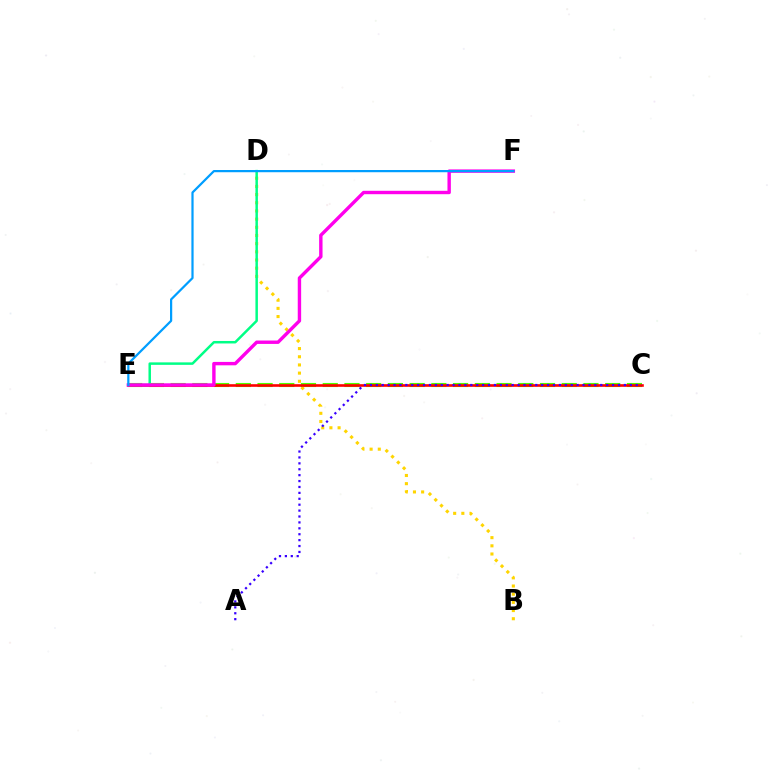{('C', 'E'): [{'color': '#4fff00', 'line_style': 'dashed', 'thickness': 2.95}, {'color': '#ff0000', 'line_style': 'solid', 'thickness': 1.89}], ('B', 'D'): [{'color': '#ffd500', 'line_style': 'dotted', 'thickness': 2.22}], ('D', 'E'): [{'color': '#00ff86', 'line_style': 'solid', 'thickness': 1.79}], ('E', 'F'): [{'color': '#ff00ed', 'line_style': 'solid', 'thickness': 2.45}, {'color': '#009eff', 'line_style': 'solid', 'thickness': 1.6}], ('A', 'C'): [{'color': '#3700ff', 'line_style': 'dotted', 'thickness': 1.6}]}